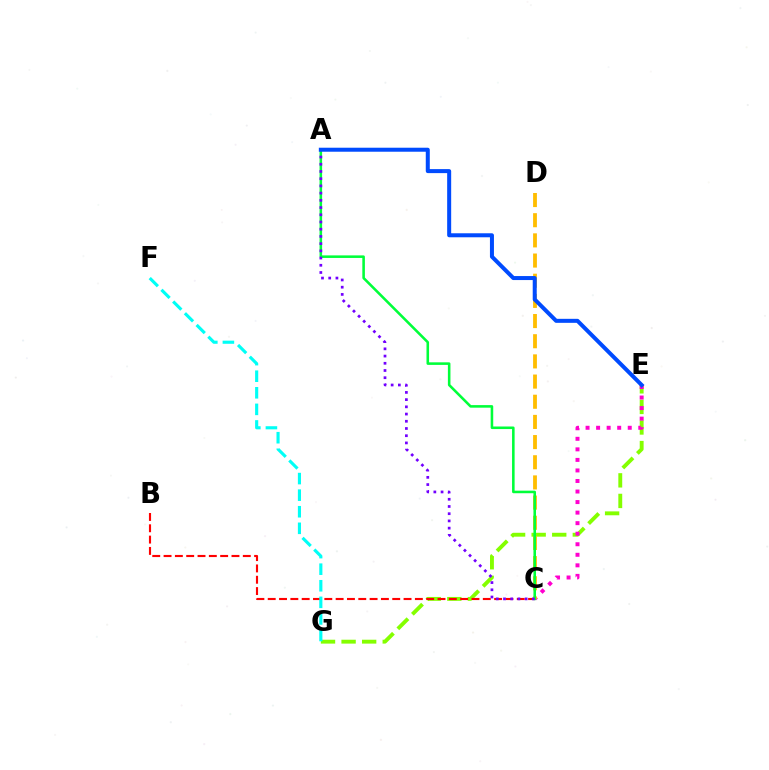{('E', 'G'): [{'color': '#84ff00', 'line_style': 'dashed', 'thickness': 2.8}], ('B', 'C'): [{'color': '#ff0000', 'line_style': 'dashed', 'thickness': 1.54}], ('F', 'G'): [{'color': '#00fff6', 'line_style': 'dashed', 'thickness': 2.25}], ('C', 'E'): [{'color': '#ff00cf', 'line_style': 'dotted', 'thickness': 2.86}], ('C', 'D'): [{'color': '#ffbd00', 'line_style': 'dashed', 'thickness': 2.74}], ('A', 'C'): [{'color': '#00ff39', 'line_style': 'solid', 'thickness': 1.85}, {'color': '#7200ff', 'line_style': 'dotted', 'thickness': 1.96}], ('A', 'E'): [{'color': '#004bff', 'line_style': 'solid', 'thickness': 2.89}]}